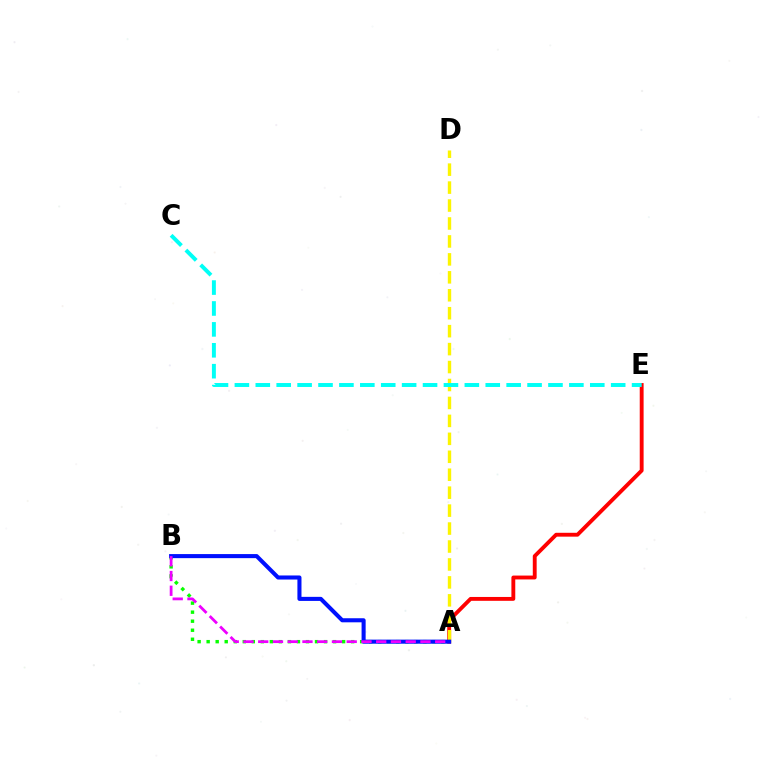{('A', 'E'): [{'color': '#ff0000', 'line_style': 'solid', 'thickness': 2.78}], ('A', 'D'): [{'color': '#fcf500', 'line_style': 'dashed', 'thickness': 2.44}], ('A', 'B'): [{'color': '#08ff00', 'line_style': 'dotted', 'thickness': 2.45}, {'color': '#0010ff', 'line_style': 'solid', 'thickness': 2.93}, {'color': '#ee00ff', 'line_style': 'dashed', 'thickness': 2.0}], ('C', 'E'): [{'color': '#00fff6', 'line_style': 'dashed', 'thickness': 2.84}]}